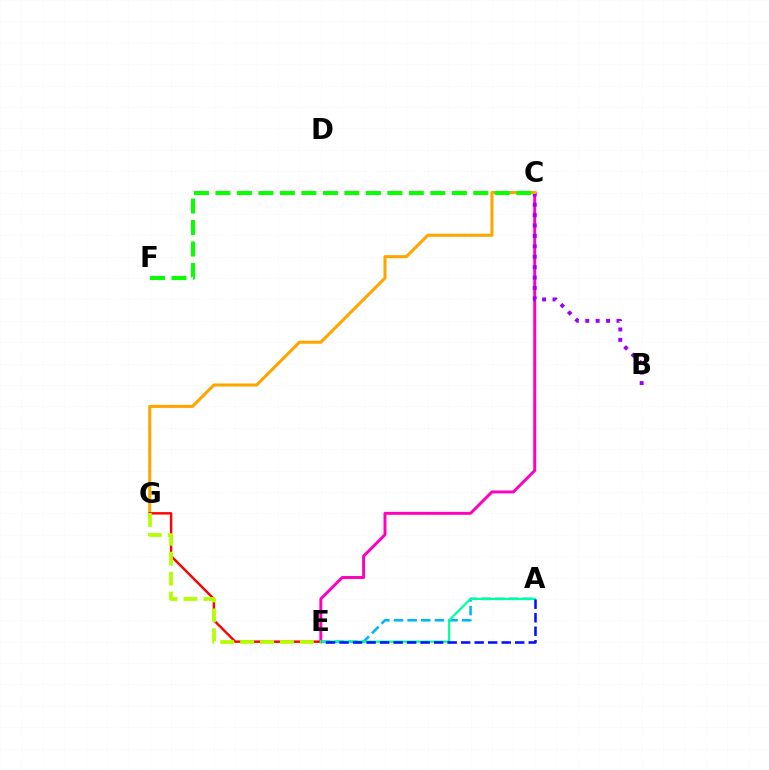{('A', 'E'): [{'color': '#00b5ff', 'line_style': 'dashed', 'thickness': 1.85}, {'color': '#00ff9d', 'line_style': 'solid', 'thickness': 1.61}, {'color': '#0010ff', 'line_style': 'dashed', 'thickness': 1.84}], ('C', 'E'): [{'color': '#ff00bd', 'line_style': 'solid', 'thickness': 2.12}], ('B', 'C'): [{'color': '#9b00ff', 'line_style': 'dotted', 'thickness': 2.83}], ('C', 'G'): [{'color': '#ffa500', 'line_style': 'solid', 'thickness': 2.2}], ('E', 'G'): [{'color': '#ff0000', 'line_style': 'solid', 'thickness': 1.74}, {'color': '#b3ff00', 'line_style': 'dashed', 'thickness': 2.71}], ('C', 'F'): [{'color': '#08ff00', 'line_style': 'dashed', 'thickness': 2.92}]}